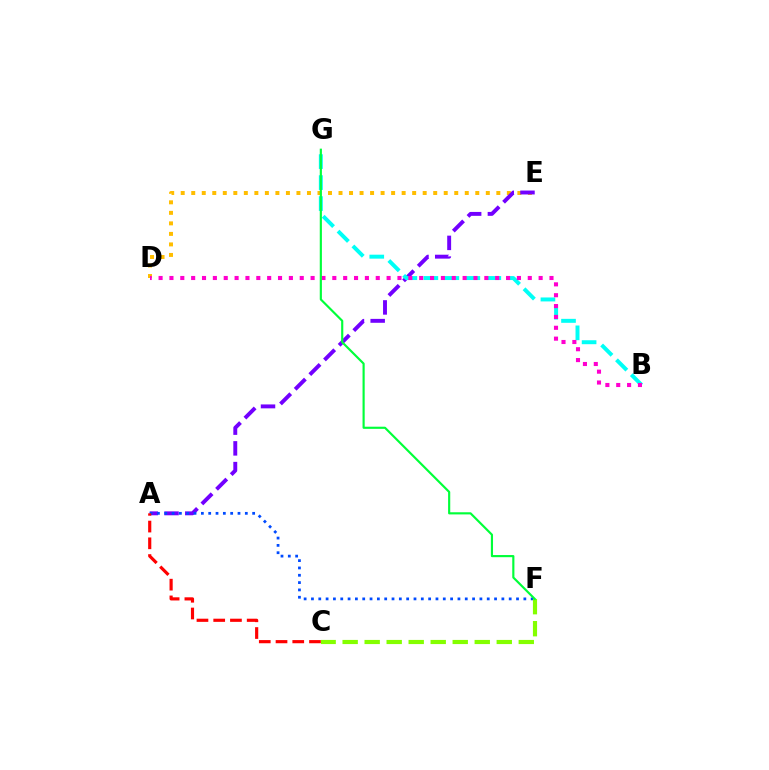{('D', 'E'): [{'color': '#ffbd00', 'line_style': 'dotted', 'thickness': 2.86}], ('A', 'E'): [{'color': '#7200ff', 'line_style': 'dashed', 'thickness': 2.82}], ('B', 'G'): [{'color': '#00fff6', 'line_style': 'dashed', 'thickness': 2.85}], ('B', 'D'): [{'color': '#ff00cf', 'line_style': 'dotted', 'thickness': 2.95}], ('A', 'F'): [{'color': '#004bff', 'line_style': 'dotted', 'thickness': 1.99}], ('A', 'C'): [{'color': '#ff0000', 'line_style': 'dashed', 'thickness': 2.27}], ('C', 'F'): [{'color': '#84ff00', 'line_style': 'dashed', 'thickness': 2.99}], ('F', 'G'): [{'color': '#00ff39', 'line_style': 'solid', 'thickness': 1.55}]}